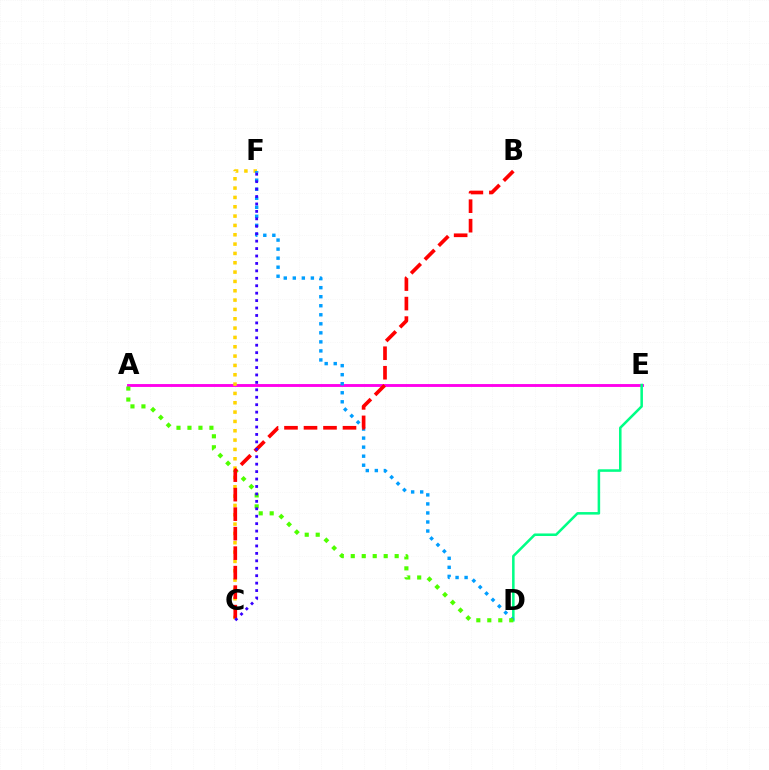{('A', 'E'): [{'color': '#ff00ed', 'line_style': 'solid', 'thickness': 2.07}], ('D', 'E'): [{'color': '#00ff86', 'line_style': 'solid', 'thickness': 1.83}], ('C', 'F'): [{'color': '#ffd500', 'line_style': 'dotted', 'thickness': 2.54}, {'color': '#3700ff', 'line_style': 'dotted', 'thickness': 2.02}], ('D', 'F'): [{'color': '#009eff', 'line_style': 'dotted', 'thickness': 2.45}], ('A', 'D'): [{'color': '#4fff00', 'line_style': 'dotted', 'thickness': 2.98}], ('B', 'C'): [{'color': '#ff0000', 'line_style': 'dashed', 'thickness': 2.65}]}